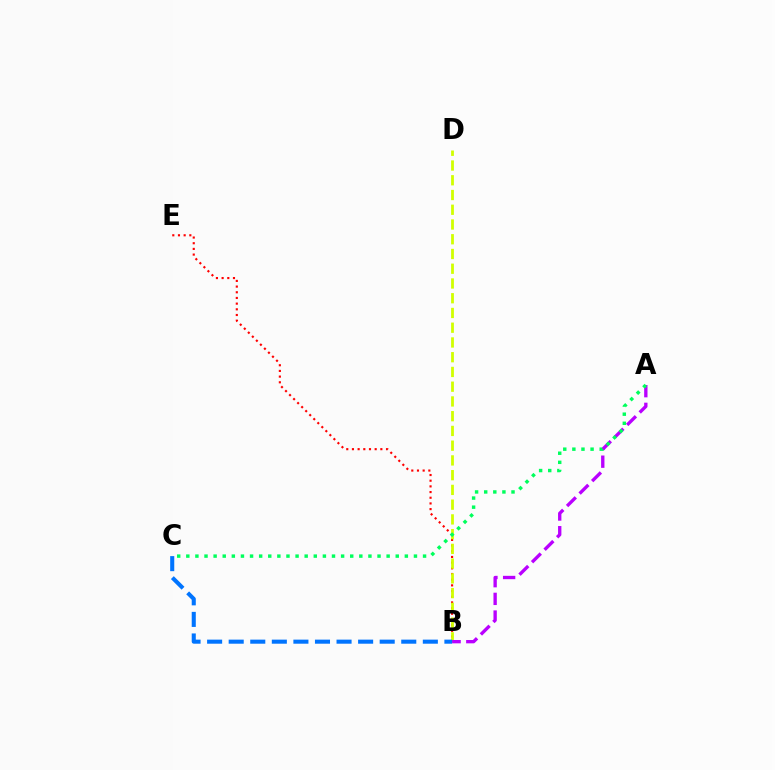{('B', 'E'): [{'color': '#ff0000', 'line_style': 'dotted', 'thickness': 1.54}], ('B', 'D'): [{'color': '#d1ff00', 'line_style': 'dashed', 'thickness': 2.0}], ('A', 'B'): [{'color': '#b900ff', 'line_style': 'dashed', 'thickness': 2.4}], ('A', 'C'): [{'color': '#00ff5c', 'line_style': 'dotted', 'thickness': 2.47}], ('B', 'C'): [{'color': '#0074ff', 'line_style': 'dashed', 'thickness': 2.93}]}